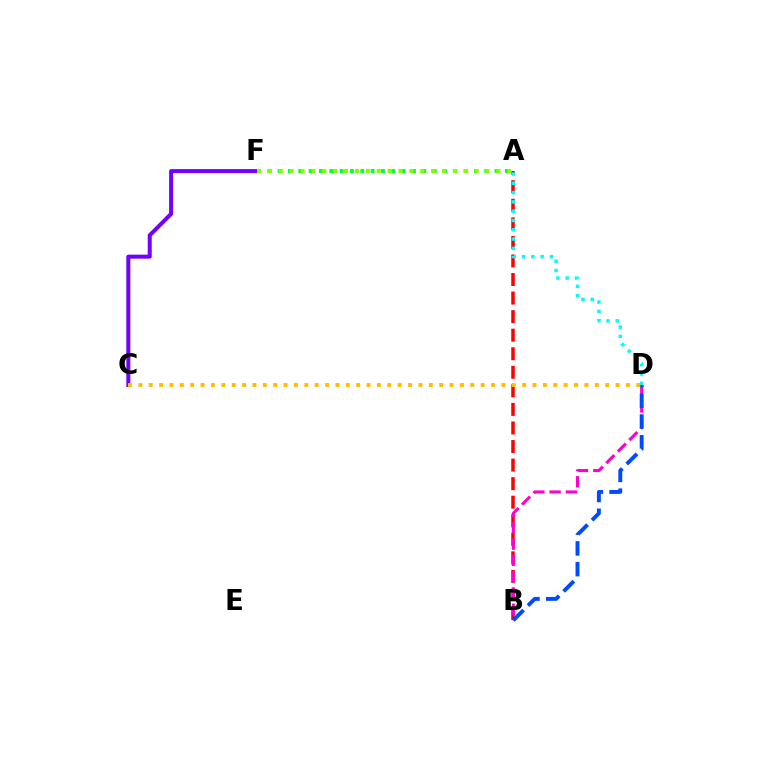{('A', 'B'): [{'color': '#ff0000', 'line_style': 'dashed', 'thickness': 2.52}], ('A', 'F'): [{'color': '#00ff39', 'line_style': 'dotted', 'thickness': 2.81}, {'color': '#84ff00', 'line_style': 'dotted', 'thickness': 2.96}], ('A', 'D'): [{'color': '#00fff6', 'line_style': 'dotted', 'thickness': 2.52}], ('C', 'F'): [{'color': '#7200ff', 'line_style': 'solid', 'thickness': 2.89}], ('B', 'D'): [{'color': '#ff00cf', 'line_style': 'dashed', 'thickness': 2.21}, {'color': '#004bff', 'line_style': 'dashed', 'thickness': 2.82}], ('C', 'D'): [{'color': '#ffbd00', 'line_style': 'dotted', 'thickness': 2.82}]}